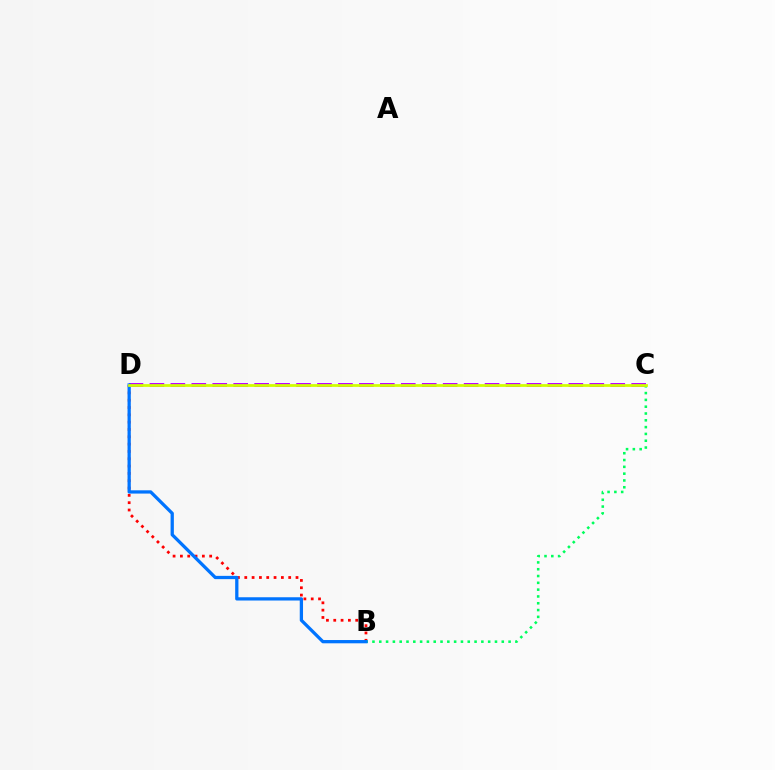{('B', 'D'): [{'color': '#ff0000', 'line_style': 'dotted', 'thickness': 1.99}, {'color': '#0074ff', 'line_style': 'solid', 'thickness': 2.35}], ('C', 'D'): [{'color': '#b900ff', 'line_style': 'dashed', 'thickness': 2.85}, {'color': '#d1ff00', 'line_style': 'solid', 'thickness': 1.98}], ('B', 'C'): [{'color': '#00ff5c', 'line_style': 'dotted', 'thickness': 1.85}]}